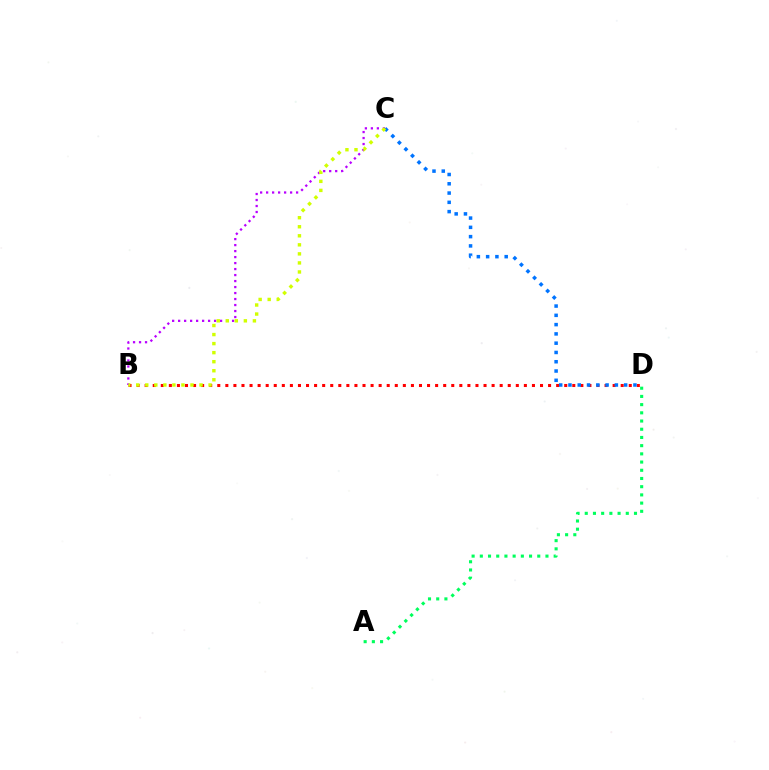{('B', 'D'): [{'color': '#ff0000', 'line_style': 'dotted', 'thickness': 2.19}], ('A', 'D'): [{'color': '#00ff5c', 'line_style': 'dotted', 'thickness': 2.23}], ('B', 'C'): [{'color': '#b900ff', 'line_style': 'dotted', 'thickness': 1.63}, {'color': '#d1ff00', 'line_style': 'dotted', 'thickness': 2.46}], ('C', 'D'): [{'color': '#0074ff', 'line_style': 'dotted', 'thickness': 2.52}]}